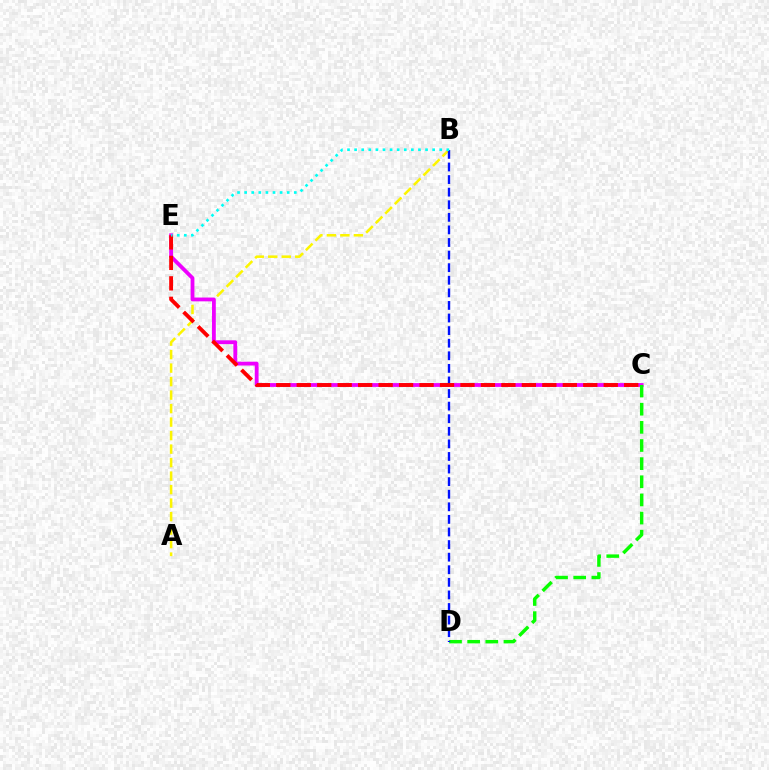{('A', 'B'): [{'color': '#fcf500', 'line_style': 'dashed', 'thickness': 1.83}], ('C', 'E'): [{'color': '#ee00ff', 'line_style': 'solid', 'thickness': 2.74}, {'color': '#ff0000', 'line_style': 'dashed', 'thickness': 2.78}], ('C', 'D'): [{'color': '#08ff00', 'line_style': 'dashed', 'thickness': 2.46}], ('B', 'D'): [{'color': '#0010ff', 'line_style': 'dashed', 'thickness': 1.71}], ('B', 'E'): [{'color': '#00fff6', 'line_style': 'dotted', 'thickness': 1.93}]}